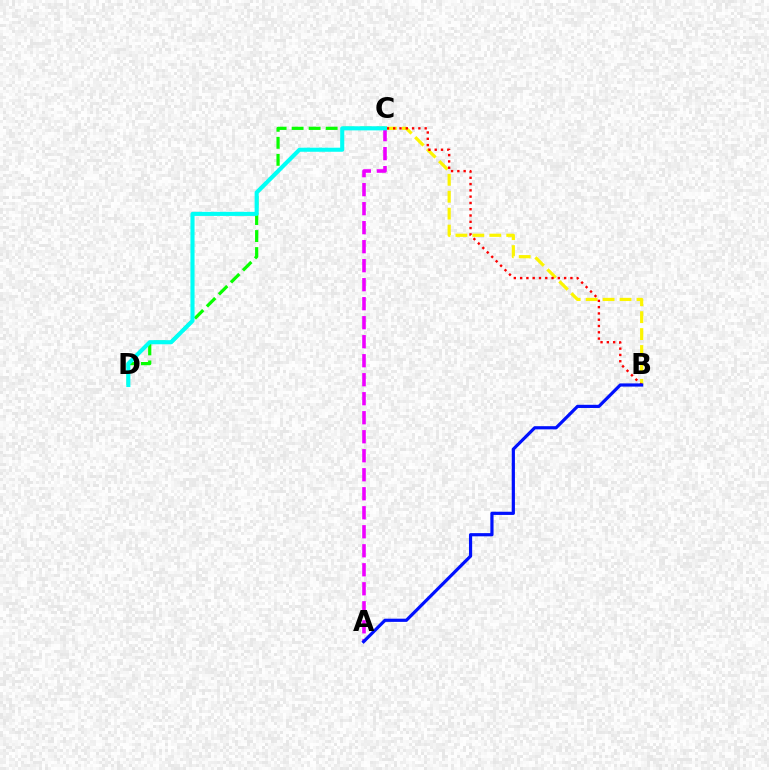{('C', 'D'): [{'color': '#08ff00', 'line_style': 'dashed', 'thickness': 2.31}, {'color': '#00fff6', 'line_style': 'solid', 'thickness': 2.94}], ('A', 'C'): [{'color': '#ee00ff', 'line_style': 'dashed', 'thickness': 2.58}], ('B', 'C'): [{'color': '#fcf500', 'line_style': 'dashed', 'thickness': 2.3}, {'color': '#ff0000', 'line_style': 'dotted', 'thickness': 1.71}], ('A', 'B'): [{'color': '#0010ff', 'line_style': 'solid', 'thickness': 2.3}]}